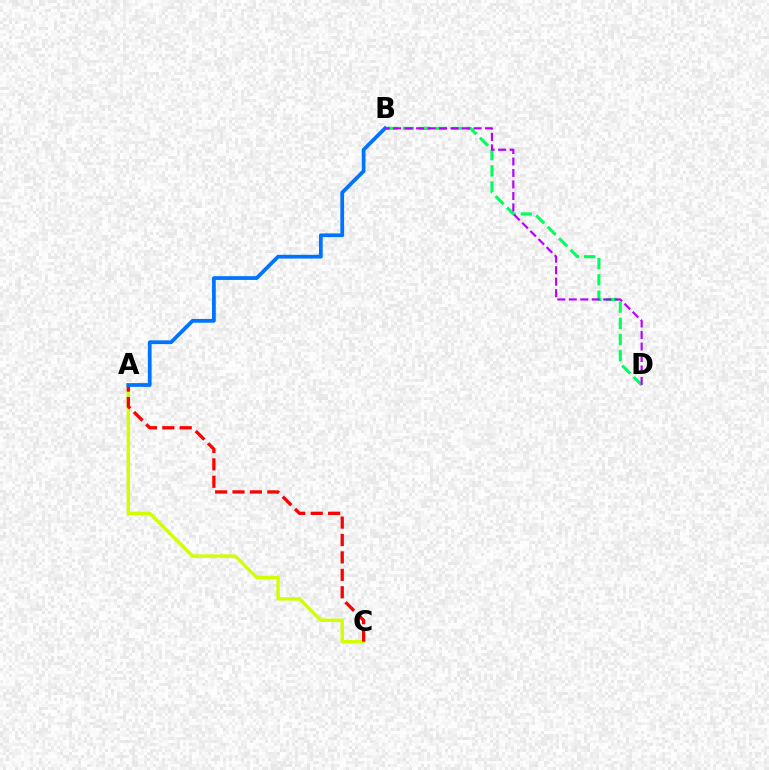{('A', 'C'): [{'color': '#d1ff00', 'line_style': 'solid', 'thickness': 2.46}, {'color': '#ff0000', 'line_style': 'dashed', 'thickness': 2.36}], ('B', 'D'): [{'color': '#00ff5c', 'line_style': 'dashed', 'thickness': 2.2}, {'color': '#b900ff', 'line_style': 'dashed', 'thickness': 1.56}], ('A', 'B'): [{'color': '#0074ff', 'line_style': 'solid', 'thickness': 2.71}]}